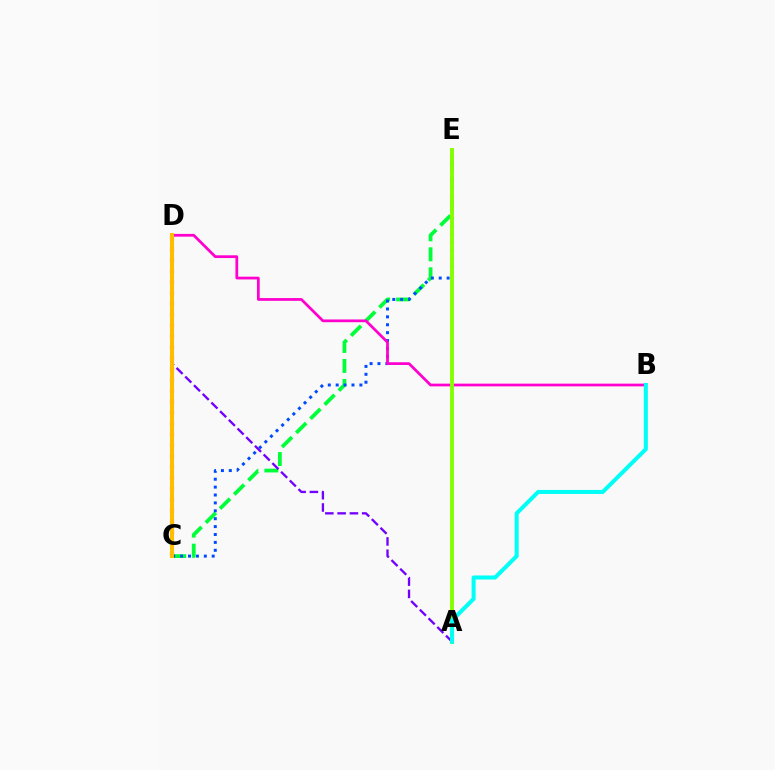{('C', 'E'): [{'color': '#00ff39', 'line_style': 'dashed', 'thickness': 2.72}, {'color': '#004bff', 'line_style': 'dotted', 'thickness': 2.15}], ('B', 'D'): [{'color': '#ff00cf', 'line_style': 'solid', 'thickness': 1.98}], ('A', 'D'): [{'color': '#7200ff', 'line_style': 'dashed', 'thickness': 1.67}], ('A', 'E'): [{'color': '#84ff00', 'line_style': 'solid', 'thickness': 2.8}], ('C', 'D'): [{'color': '#ff0000', 'line_style': 'dotted', 'thickness': 2.95}, {'color': '#ffbd00', 'line_style': 'solid', 'thickness': 2.92}], ('A', 'B'): [{'color': '#00fff6', 'line_style': 'solid', 'thickness': 2.9}]}